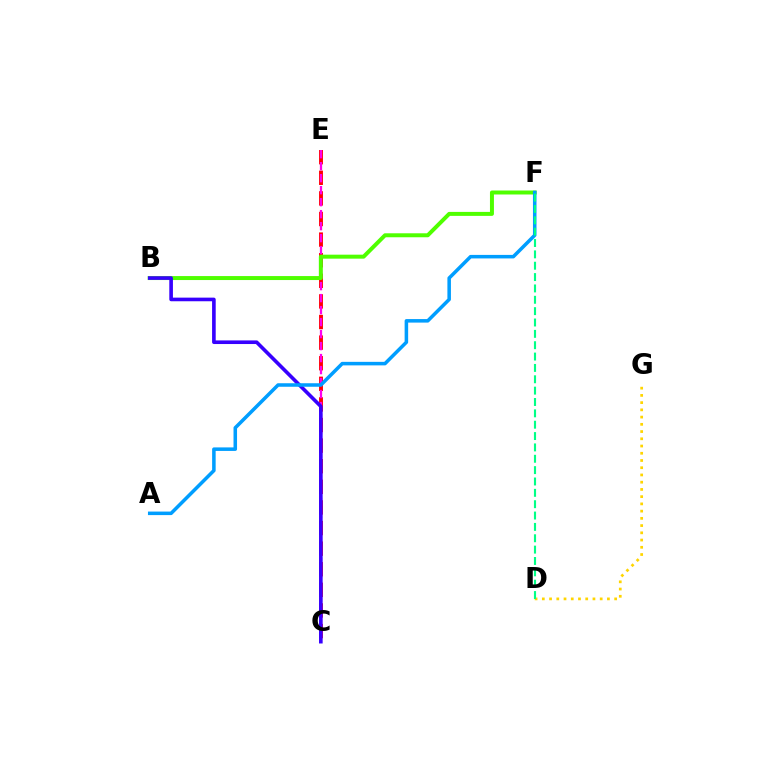{('C', 'E'): [{'color': '#ff0000', 'line_style': 'dashed', 'thickness': 2.8}, {'color': '#ff00ed', 'line_style': 'dashed', 'thickness': 1.63}], ('B', 'F'): [{'color': '#4fff00', 'line_style': 'solid', 'thickness': 2.86}], ('B', 'C'): [{'color': '#3700ff', 'line_style': 'solid', 'thickness': 2.61}], ('D', 'G'): [{'color': '#ffd500', 'line_style': 'dotted', 'thickness': 1.97}], ('A', 'F'): [{'color': '#009eff', 'line_style': 'solid', 'thickness': 2.54}], ('D', 'F'): [{'color': '#00ff86', 'line_style': 'dashed', 'thickness': 1.54}]}